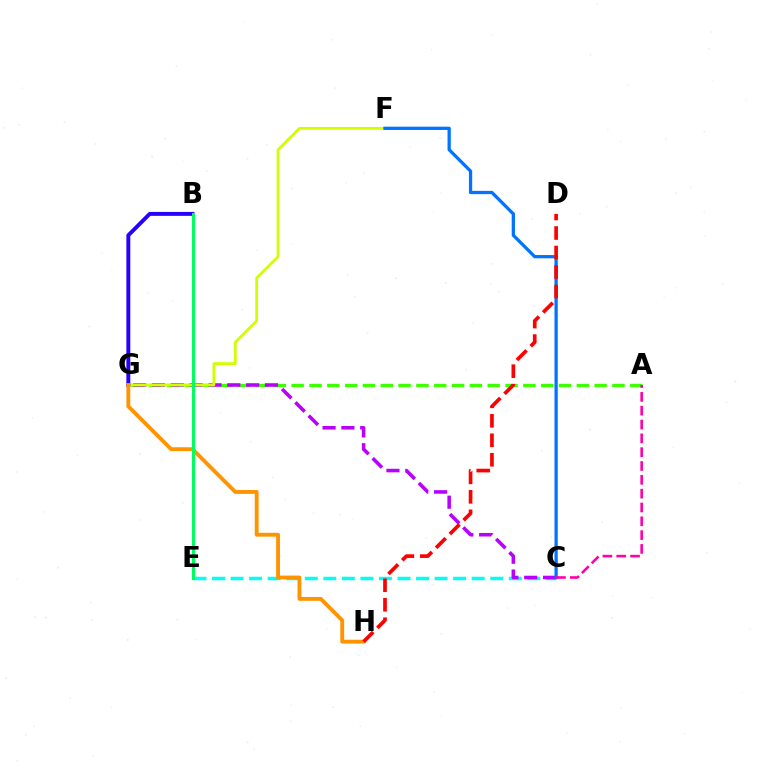{('A', 'G'): [{'color': '#3dff00', 'line_style': 'dashed', 'thickness': 2.42}], ('C', 'E'): [{'color': '#00fff6', 'line_style': 'dashed', 'thickness': 2.52}], ('C', 'G'): [{'color': '#b900ff', 'line_style': 'dashed', 'thickness': 2.56}], ('F', 'G'): [{'color': '#d1ff00', 'line_style': 'solid', 'thickness': 2.02}], ('C', 'F'): [{'color': '#0074ff', 'line_style': 'solid', 'thickness': 2.35}], ('B', 'G'): [{'color': '#2500ff', 'line_style': 'solid', 'thickness': 2.82}], ('A', 'C'): [{'color': '#ff00ac', 'line_style': 'dashed', 'thickness': 1.88}], ('G', 'H'): [{'color': '#ff9400', 'line_style': 'solid', 'thickness': 2.77}], ('D', 'H'): [{'color': '#ff0000', 'line_style': 'dashed', 'thickness': 2.65}], ('B', 'E'): [{'color': '#00ff5c', 'line_style': 'solid', 'thickness': 2.17}]}